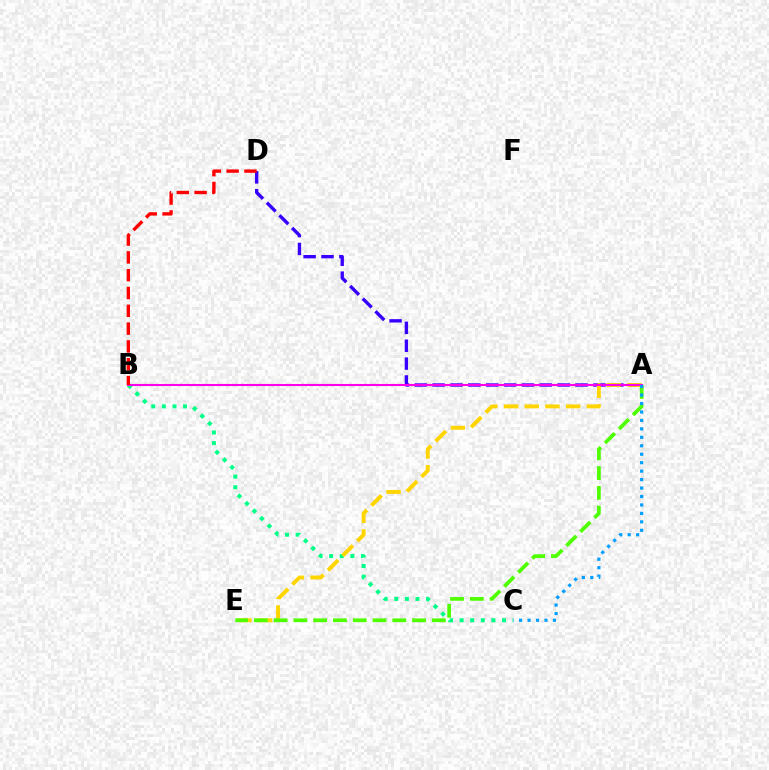{('A', 'D'): [{'color': '#3700ff', 'line_style': 'dashed', 'thickness': 2.43}], ('B', 'C'): [{'color': '#00ff86', 'line_style': 'dotted', 'thickness': 2.88}], ('A', 'E'): [{'color': '#ffd500', 'line_style': 'dashed', 'thickness': 2.81}, {'color': '#4fff00', 'line_style': 'dashed', 'thickness': 2.69}], ('A', 'B'): [{'color': '#ff00ed', 'line_style': 'solid', 'thickness': 1.5}], ('B', 'D'): [{'color': '#ff0000', 'line_style': 'dashed', 'thickness': 2.42}], ('A', 'C'): [{'color': '#009eff', 'line_style': 'dotted', 'thickness': 2.3}]}